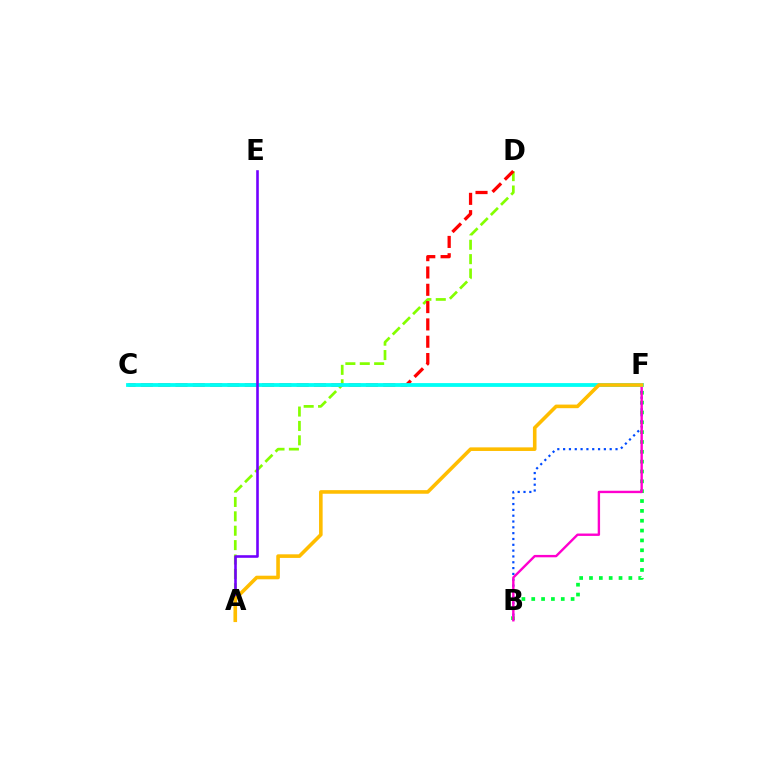{('B', 'F'): [{'color': '#00ff39', 'line_style': 'dotted', 'thickness': 2.67}, {'color': '#004bff', 'line_style': 'dotted', 'thickness': 1.58}, {'color': '#ff00cf', 'line_style': 'solid', 'thickness': 1.72}], ('A', 'D'): [{'color': '#84ff00', 'line_style': 'dashed', 'thickness': 1.95}], ('C', 'D'): [{'color': '#ff0000', 'line_style': 'dashed', 'thickness': 2.35}], ('C', 'F'): [{'color': '#00fff6', 'line_style': 'solid', 'thickness': 2.74}], ('A', 'E'): [{'color': '#7200ff', 'line_style': 'solid', 'thickness': 1.87}], ('A', 'F'): [{'color': '#ffbd00', 'line_style': 'solid', 'thickness': 2.59}]}